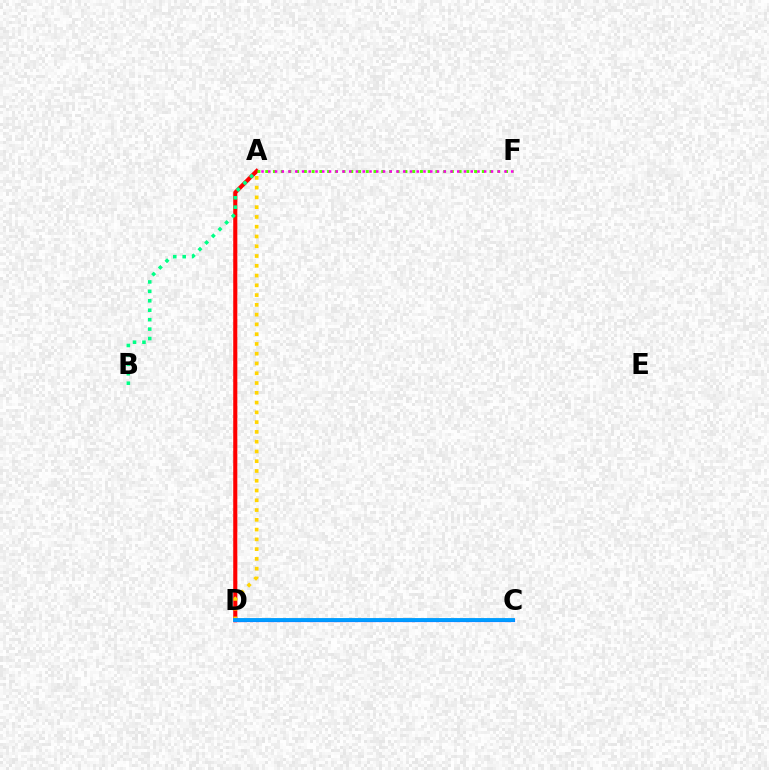{('A', 'D'): [{'color': '#ff0000', 'line_style': 'solid', 'thickness': 2.95}, {'color': '#ffd500', 'line_style': 'dotted', 'thickness': 2.65}], ('A', 'B'): [{'color': '#00ff86', 'line_style': 'dotted', 'thickness': 2.56}], ('C', 'D'): [{'color': '#3700ff', 'line_style': 'solid', 'thickness': 2.26}, {'color': '#009eff', 'line_style': 'solid', 'thickness': 2.78}], ('A', 'F'): [{'color': '#4fff00', 'line_style': 'dotted', 'thickness': 2.1}, {'color': '#ff00ed', 'line_style': 'dotted', 'thickness': 1.83}]}